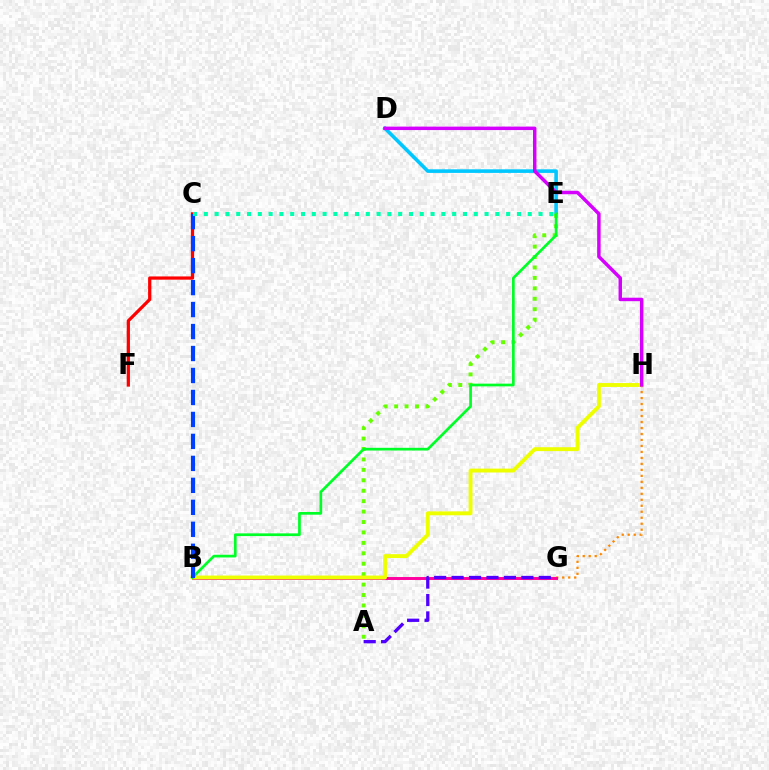{('G', 'H'): [{'color': '#ff8800', 'line_style': 'dotted', 'thickness': 1.63}], ('D', 'E'): [{'color': '#00c7ff', 'line_style': 'solid', 'thickness': 2.59}], ('B', 'G'): [{'color': '#ff00a0', 'line_style': 'solid', 'thickness': 2.13}], ('A', 'E'): [{'color': '#66ff00', 'line_style': 'dotted', 'thickness': 2.83}], ('C', 'F'): [{'color': '#ff0000', 'line_style': 'solid', 'thickness': 2.33}], ('B', 'H'): [{'color': '#eeff00', 'line_style': 'solid', 'thickness': 2.8}], ('B', 'E'): [{'color': '#00ff27', 'line_style': 'solid', 'thickness': 1.95}], ('B', 'C'): [{'color': '#003fff', 'line_style': 'dashed', 'thickness': 2.99}], ('A', 'G'): [{'color': '#4f00ff', 'line_style': 'dashed', 'thickness': 2.37}], ('D', 'H'): [{'color': '#d600ff', 'line_style': 'solid', 'thickness': 2.49}], ('C', 'E'): [{'color': '#00ffaf', 'line_style': 'dotted', 'thickness': 2.93}]}